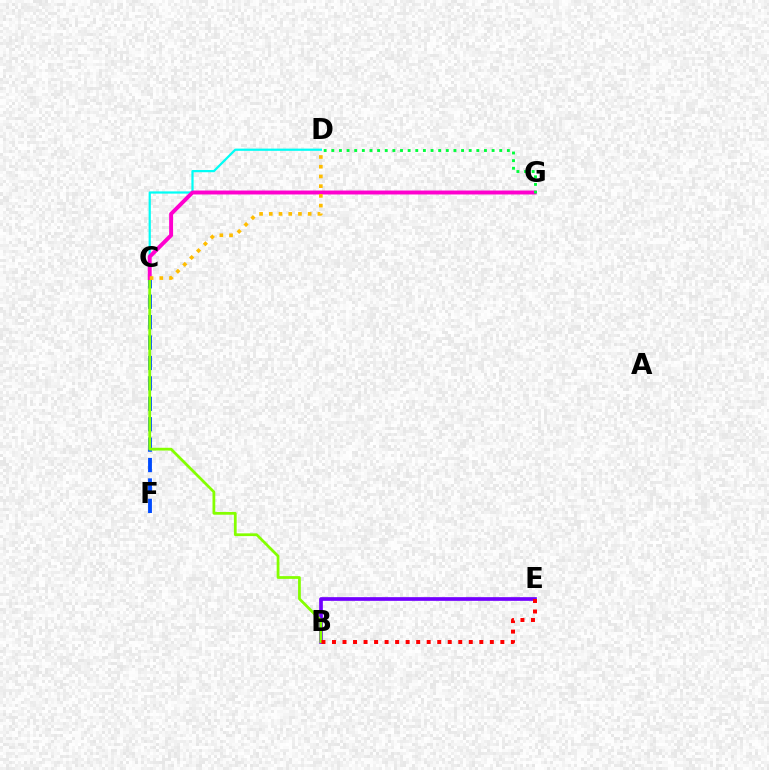{('B', 'E'): [{'color': '#7200ff', 'line_style': 'solid', 'thickness': 2.66}, {'color': '#ff0000', 'line_style': 'dotted', 'thickness': 2.86}], ('C', 'D'): [{'color': '#00fff6', 'line_style': 'solid', 'thickness': 1.6}, {'color': '#ffbd00', 'line_style': 'dotted', 'thickness': 2.64}], ('C', 'F'): [{'color': '#004bff', 'line_style': 'dashed', 'thickness': 2.77}], ('B', 'C'): [{'color': '#84ff00', 'line_style': 'solid', 'thickness': 1.99}], ('C', 'G'): [{'color': '#ff00cf', 'line_style': 'solid', 'thickness': 2.84}], ('D', 'G'): [{'color': '#00ff39', 'line_style': 'dotted', 'thickness': 2.07}]}